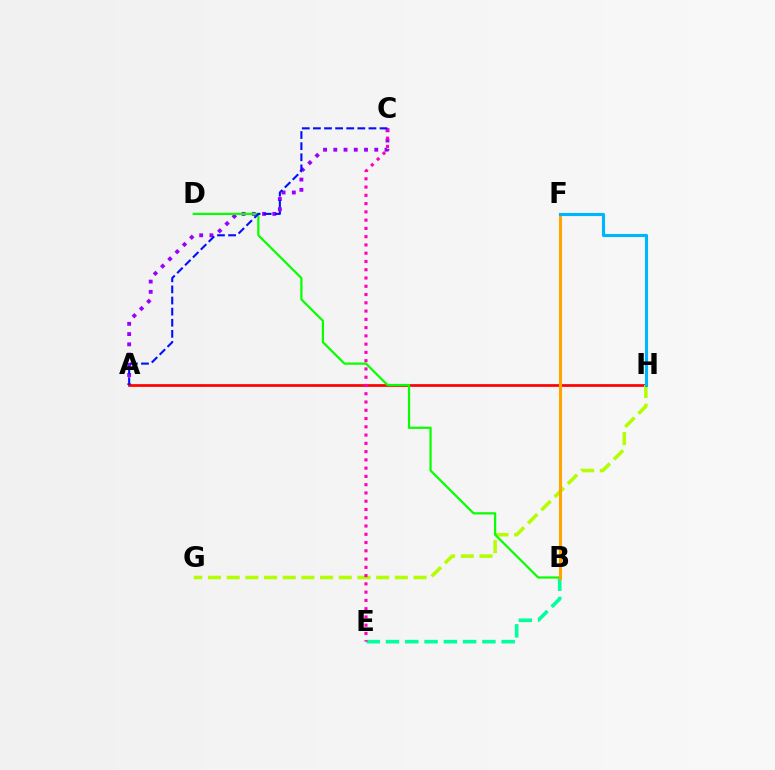{('A', 'C'): [{'color': '#9b00ff', 'line_style': 'dotted', 'thickness': 2.78}, {'color': '#0010ff', 'line_style': 'dashed', 'thickness': 1.51}], ('B', 'E'): [{'color': '#00ff9d', 'line_style': 'dashed', 'thickness': 2.62}], ('A', 'H'): [{'color': '#ff0000', 'line_style': 'solid', 'thickness': 1.95}], ('G', 'H'): [{'color': '#b3ff00', 'line_style': 'dashed', 'thickness': 2.54}], ('B', 'D'): [{'color': '#08ff00', 'line_style': 'solid', 'thickness': 1.6}], ('C', 'E'): [{'color': '#ff00bd', 'line_style': 'dotted', 'thickness': 2.25}], ('B', 'F'): [{'color': '#ffa500', 'line_style': 'solid', 'thickness': 2.23}], ('F', 'H'): [{'color': '#00b5ff', 'line_style': 'solid', 'thickness': 2.25}]}